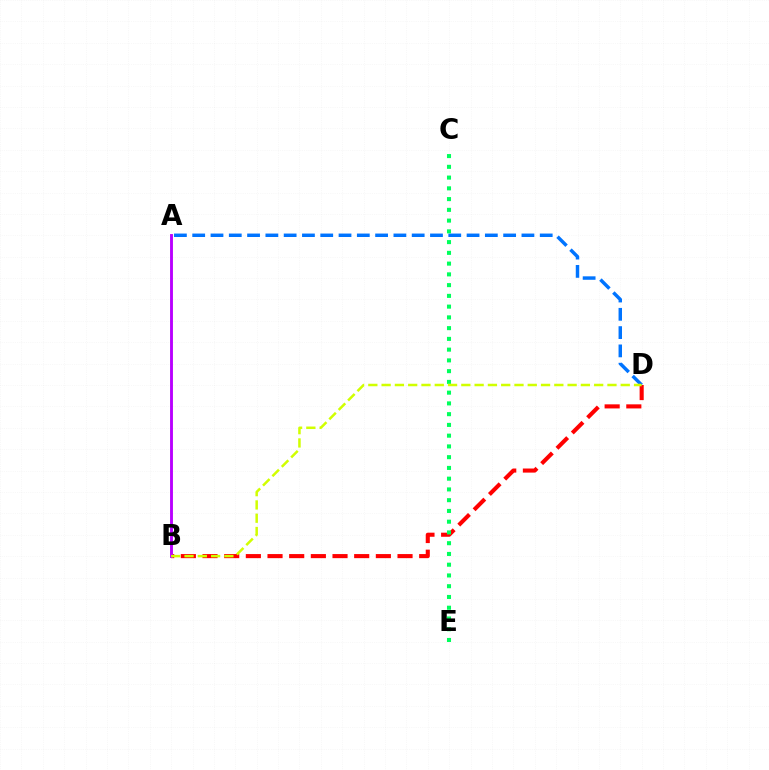{('B', 'D'): [{'color': '#ff0000', 'line_style': 'dashed', 'thickness': 2.94}, {'color': '#d1ff00', 'line_style': 'dashed', 'thickness': 1.8}], ('A', 'D'): [{'color': '#0074ff', 'line_style': 'dashed', 'thickness': 2.48}], ('A', 'B'): [{'color': '#b900ff', 'line_style': 'solid', 'thickness': 2.08}], ('C', 'E'): [{'color': '#00ff5c', 'line_style': 'dotted', 'thickness': 2.92}]}